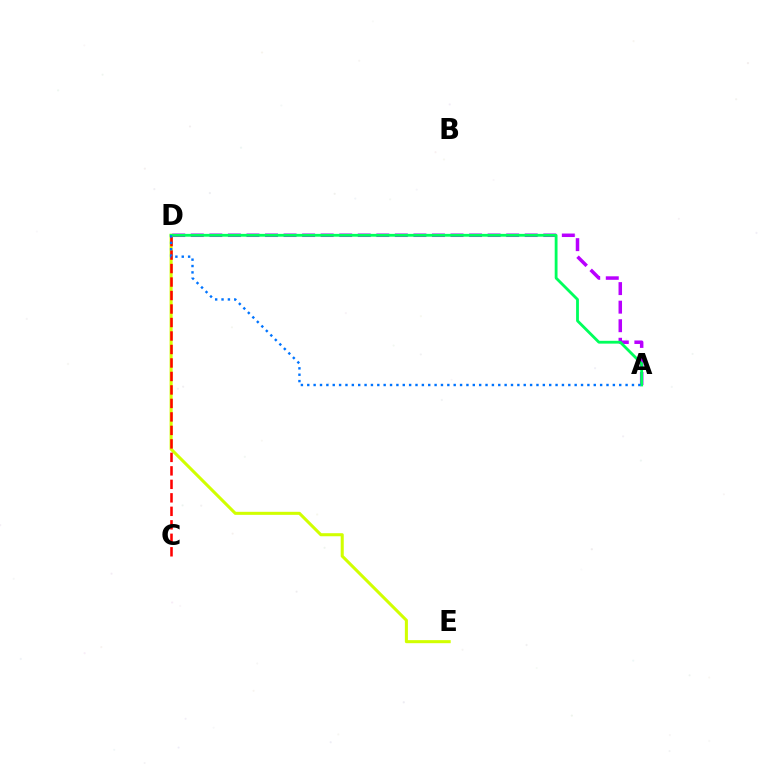{('A', 'D'): [{'color': '#b900ff', 'line_style': 'dashed', 'thickness': 2.52}, {'color': '#00ff5c', 'line_style': 'solid', 'thickness': 2.03}, {'color': '#0074ff', 'line_style': 'dotted', 'thickness': 1.73}], ('D', 'E'): [{'color': '#d1ff00', 'line_style': 'solid', 'thickness': 2.2}], ('C', 'D'): [{'color': '#ff0000', 'line_style': 'dashed', 'thickness': 1.83}]}